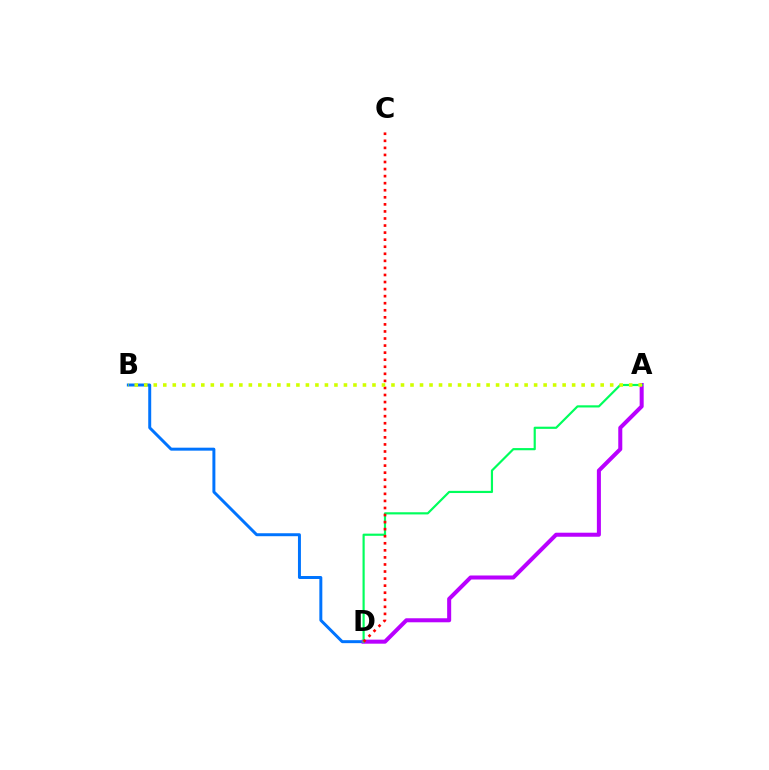{('B', 'D'): [{'color': '#0074ff', 'line_style': 'solid', 'thickness': 2.14}], ('A', 'D'): [{'color': '#b900ff', 'line_style': 'solid', 'thickness': 2.9}, {'color': '#00ff5c', 'line_style': 'solid', 'thickness': 1.57}], ('C', 'D'): [{'color': '#ff0000', 'line_style': 'dotted', 'thickness': 1.92}], ('A', 'B'): [{'color': '#d1ff00', 'line_style': 'dotted', 'thickness': 2.58}]}